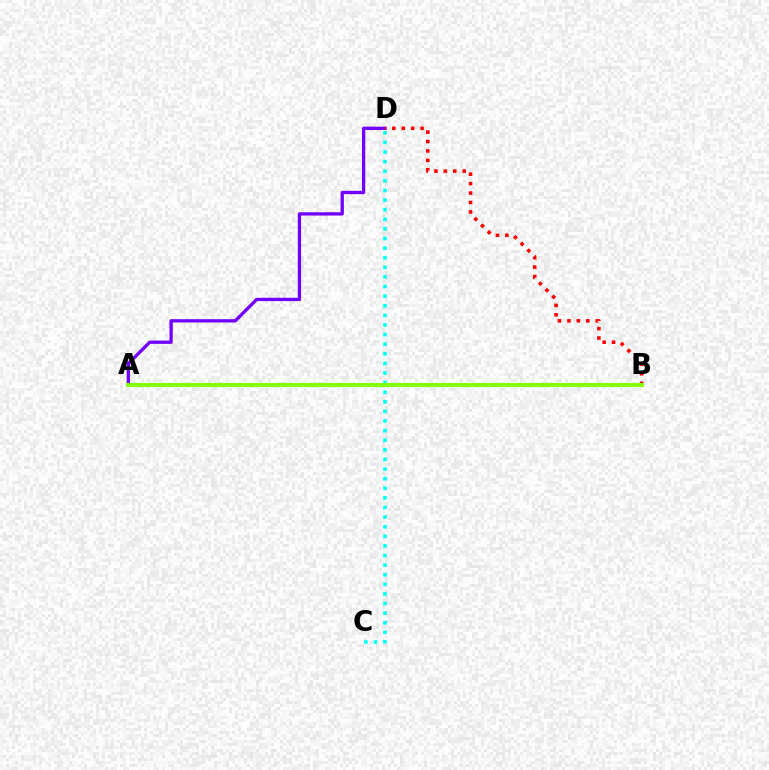{('A', 'D'): [{'color': '#7200ff', 'line_style': 'solid', 'thickness': 2.38}], ('C', 'D'): [{'color': '#00fff6', 'line_style': 'dotted', 'thickness': 2.61}], ('B', 'D'): [{'color': '#ff0000', 'line_style': 'dotted', 'thickness': 2.56}], ('A', 'B'): [{'color': '#84ff00', 'line_style': 'solid', 'thickness': 2.9}]}